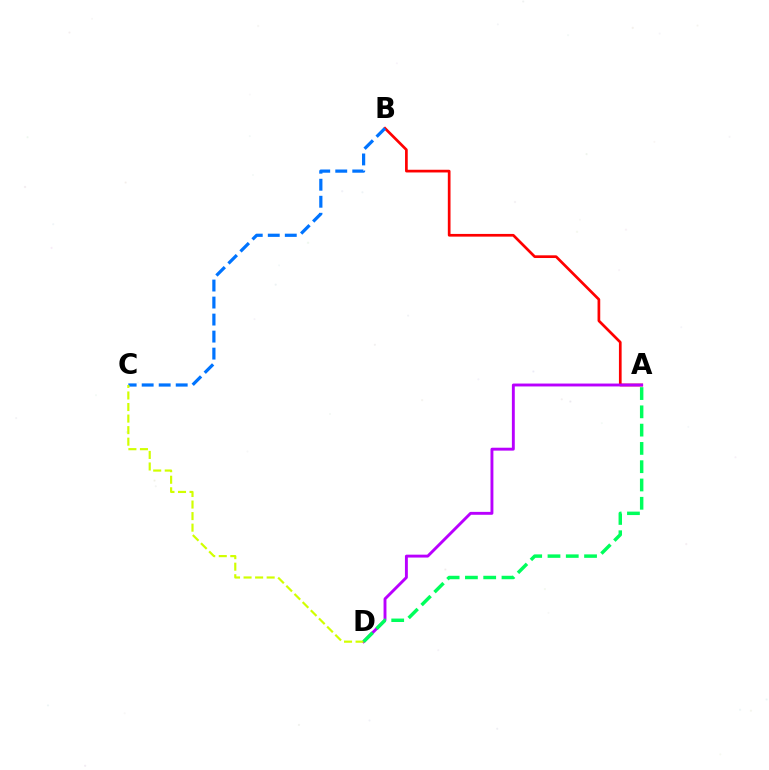{('A', 'B'): [{'color': '#ff0000', 'line_style': 'solid', 'thickness': 1.94}], ('B', 'C'): [{'color': '#0074ff', 'line_style': 'dashed', 'thickness': 2.31}], ('A', 'D'): [{'color': '#b900ff', 'line_style': 'solid', 'thickness': 2.09}, {'color': '#00ff5c', 'line_style': 'dashed', 'thickness': 2.48}], ('C', 'D'): [{'color': '#d1ff00', 'line_style': 'dashed', 'thickness': 1.57}]}